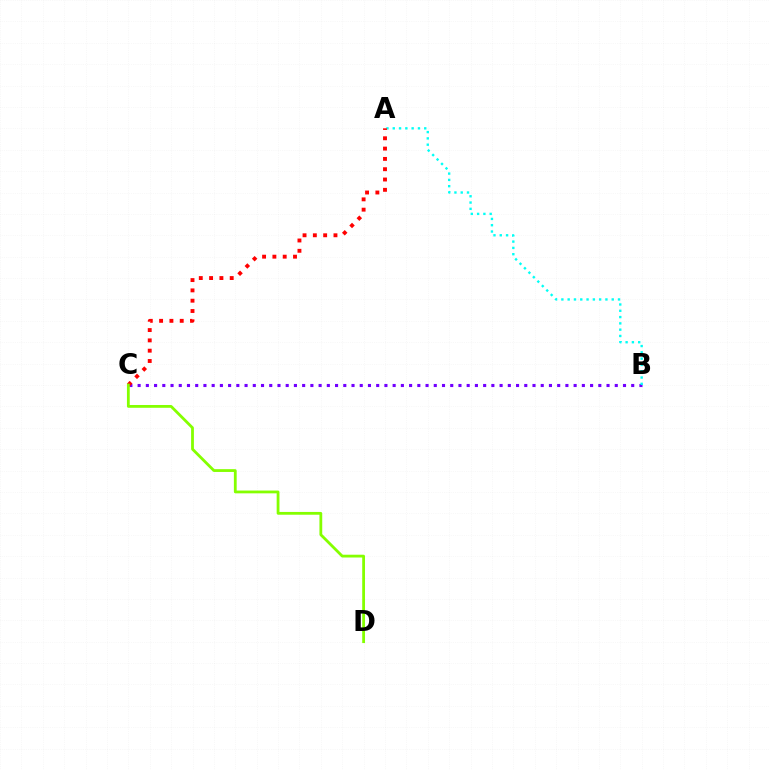{('B', 'C'): [{'color': '#7200ff', 'line_style': 'dotted', 'thickness': 2.24}], ('A', 'B'): [{'color': '#00fff6', 'line_style': 'dotted', 'thickness': 1.71}], ('A', 'C'): [{'color': '#ff0000', 'line_style': 'dotted', 'thickness': 2.8}], ('C', 'D'): [{'color': '#84ff00', 'line_style': 'solid', 'thickness': 2.01}]}